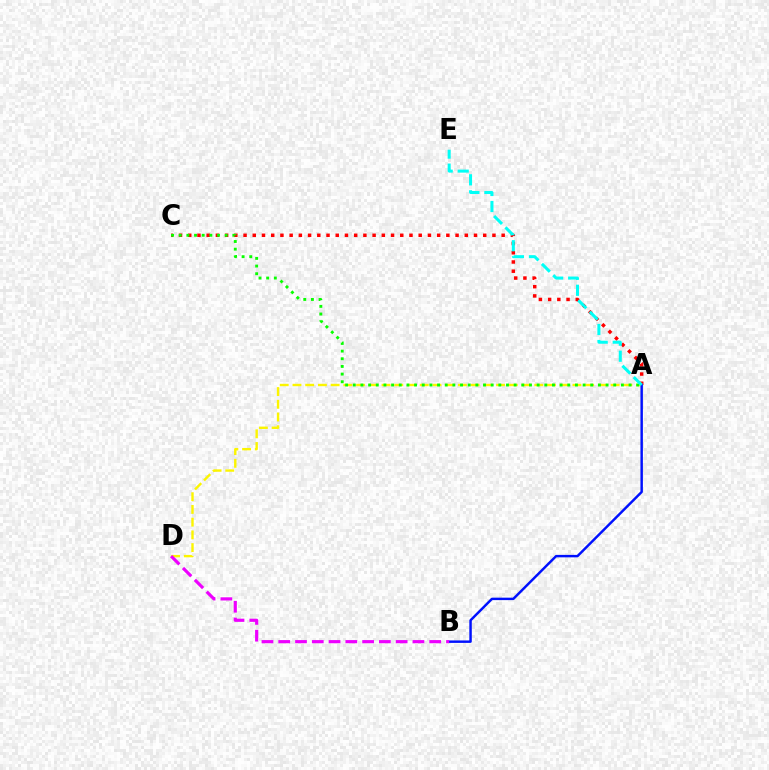{('A', 'D'): [{'color': '#fcf500', 'line_style': 'dashed', 'thickness': 1.73}], ('A', 'C'): [{'color': '#ff0000', 'line_style': 'dotted', 'thickness': 2.5}, {'color': '#08ff00', 'line_style': 'dotted', 'thickness': 2.08}], ('A', 'B'): [{'color': '#0010ff', 'line_style': 'solid', 'thickness': 1.77}], ('B', 'D'): [{'color': '#ee00ff', 'line_style': 'dashed', 'thickness': 2.28}], ('A', 'E'): [{'color': '#00fff6', 'line_style': 'dashed', 'thickness': 2.18}]}